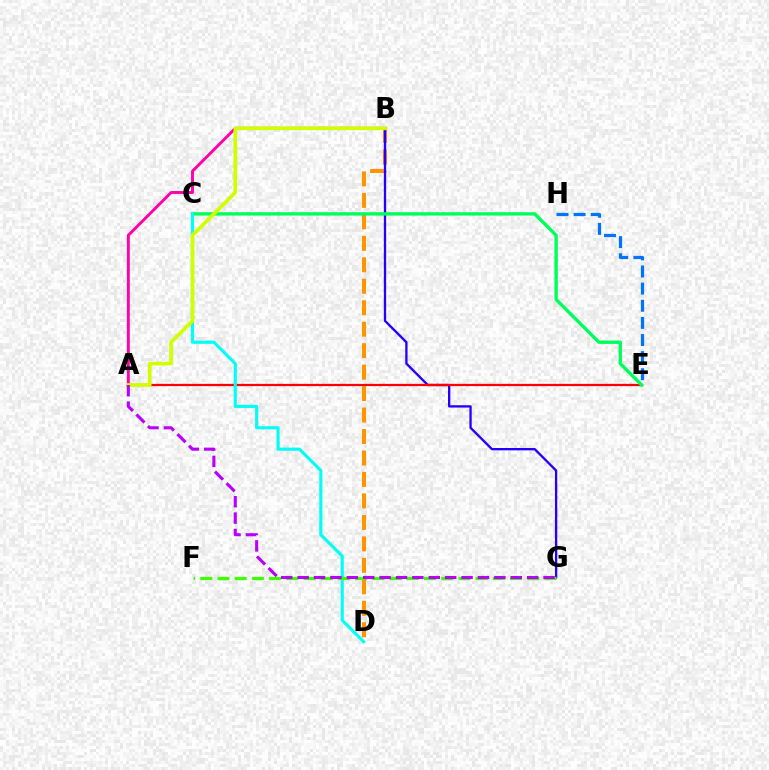{('E', 'H'): [{'color': '#0074ff', 'line_style': 'dashed', 'thickness': 2.33}], ('A', 'B'): [{'color': '#ff00ac', 'line_style': 'solid', 'thickness': 2.1}, {'color': '#d1ff00', 'line_style': 'solid', 'thickness': 2.66}], ('B', 'D'): [{'color': '#ff9400', 'line_style': 'dashed', 'thickness': 2.92}], ('B', 'G'): [{'color': '#2500ff', 'line_style': 'solid', 'thickness': 1.68}], ('A', 'E'): [{'color': '#ff0000', 'line_style': 'solid', 'thickness': 1.62}], ('C', 'E'): [{'color': '#00ff5c', 'line_style': 'solid', 'thickness': 2.43}], ('C', 'D'): [{'color': '#00fff6', 'line_style': 'solid', 'thickness': 2.26}], ('F', 'G'): [{'color': '#3dff00', 'line_style': 'dashed', 'thickness': 2.34}], ('A', 'G'): [{'color': '#b900ff', 'line_style': 'dashed', 'thickness': 2.23}]}